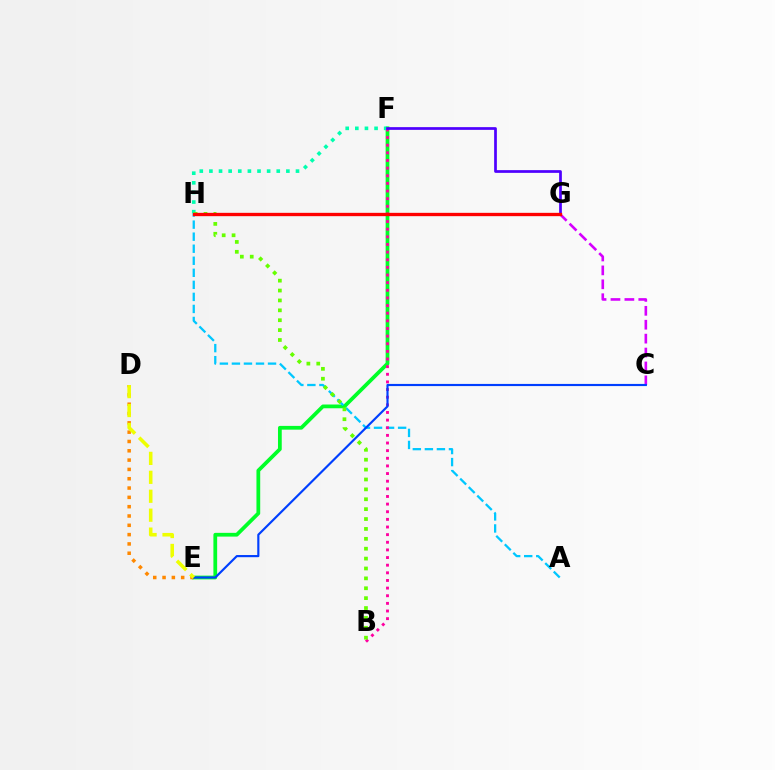{('E', 'F'): [{'color': '#00ff27', 'line_style': 'solid', 'thickness': 2.7}], ('D', 'E'): [{'color': '#ff8800', 'line_style': 'dotted', 'thickness': 2.53}, {'color': '#eeff00', 'line_style': 'dashed', 'thickness': 2.57}], ('C', 'G'): [{'color': '#d600ff', 'line_style': 'dashed', 'thickness': 1.89}], ('A', 'H'): [{'color': '#00c7ff', 'line_style': 'dashed', 'thickness': 1.64}], ('F', 'H'): [{'color': '#00ffaf', 'line_style': 'dotted', 'thickness': 2.61}], ('B', 'F'): [{'color': '#ff00a0', 'line_style': 'dotted', 'thickness': 2.07}], ('C', 'E'): [{'color': '#003fff', 'line_style': 'solid', 'thickness': 1.55}], ('B', 'H'): [{'color': '#66ff00', 'line_style': 'dotted', 'thickness': 2.69}], ('F', 'G'): [{'color': '#4f00ff', 'line_style': 'solid', 'thickness': 1.95}], ('G', 'H'): [{'color': '#ff0000', 'line_style': 'solid', 'thickness': 2.4}]}